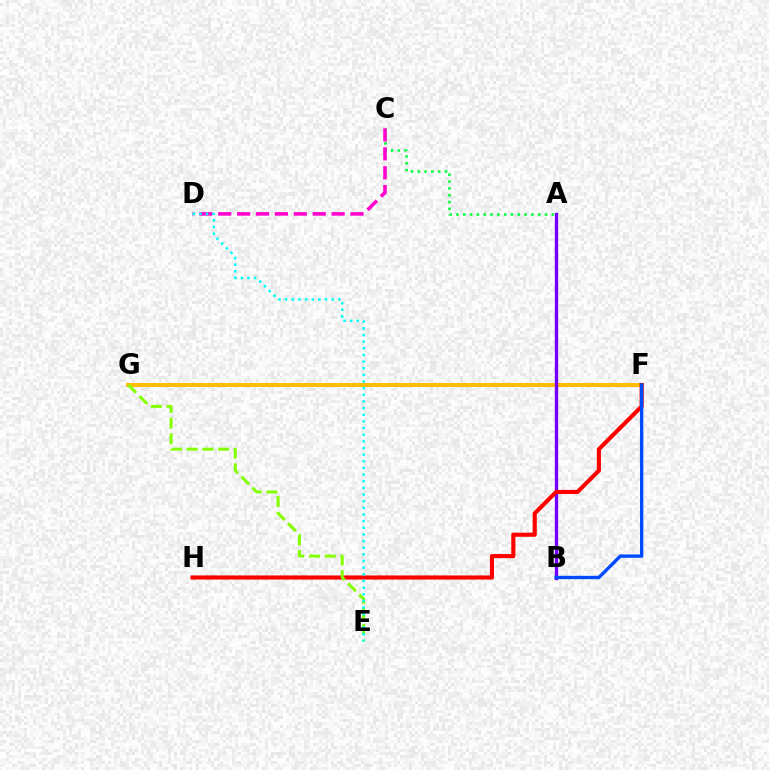{('A', 'C'): [{'color': '#00ff39', 'line_style': 'dotted', 'thickness': 1.85}], ('F', 'G'): [{'color': '#ffbd00', 'line_style': 'solid', 'thickness': 2.89}], ('A', 'B'): [{'color': '#7200ff', 'line_style': 'solid', 'thickness': 2.4}], ('F', 'H'): [{'color': '#ff0000', 'line_style': 'solid', 'thickness': 2.97}], ('E', 'G'): [{'color': '#84ff00', 'line_style': 'dashed', 'thickness': 2.13}], ('C', 'D'): [{'color': '#ff00cf', 'line_style': 'dashed', 'thickness': 2.57}], ('B', 'F'): [{'color': '#004bff', 'line_style': 'solid', 'thickness': 2.42}], ('D', 'E'): [{'color': '#00fff6', 'line_style': 'dotted', 'thickness': 1.81}]}